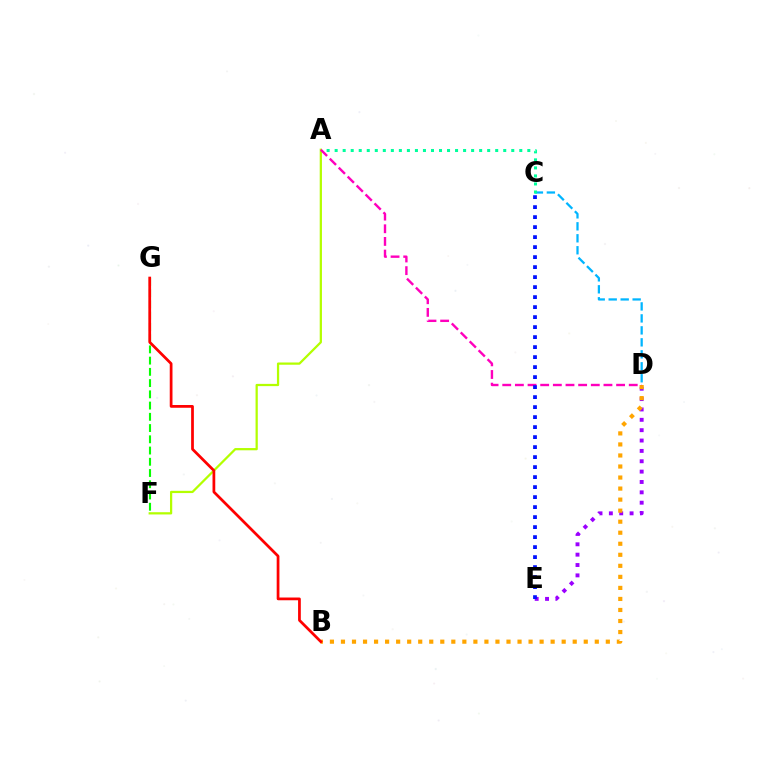{('D', 'E'): [{'color': '#9b00ff', 'line_style': 'dotted', 'thickness': 2.81}], ('F', 'G'): [{'color': '#08ff00', 'line_style': 'dashed', 'thickness': 1.53}], ('B', 'D'): [{'color': '#ffa500', 'line_style': 'dotted', 'thickness': 3.0}], ('A', 'F'): [{'color': '#b3ff00', 'line_style': 'solid', 'thickness': 1.62}], ('C', 'D'): [{'color': '#00b5ff', 'line_style': 'dashed', 'thickness': 1.63}], ('A', 'C'): [{'color': '#00ff9d', 'line_style': 'dotted', 'thickness': 2.18}], ('A', 'D'): [{'color': '#ff00bd', 'line_style': 'dashed', 'thickness': 1.72}], ('B', 'G'): [{'color': '#ff0000', 'line_style': 'solid', 'thickness': 1.97}], ('C', 'E'): [{'color': '#0010ff', 'line_style': 'dotted', 'thickness': 2.72}]}